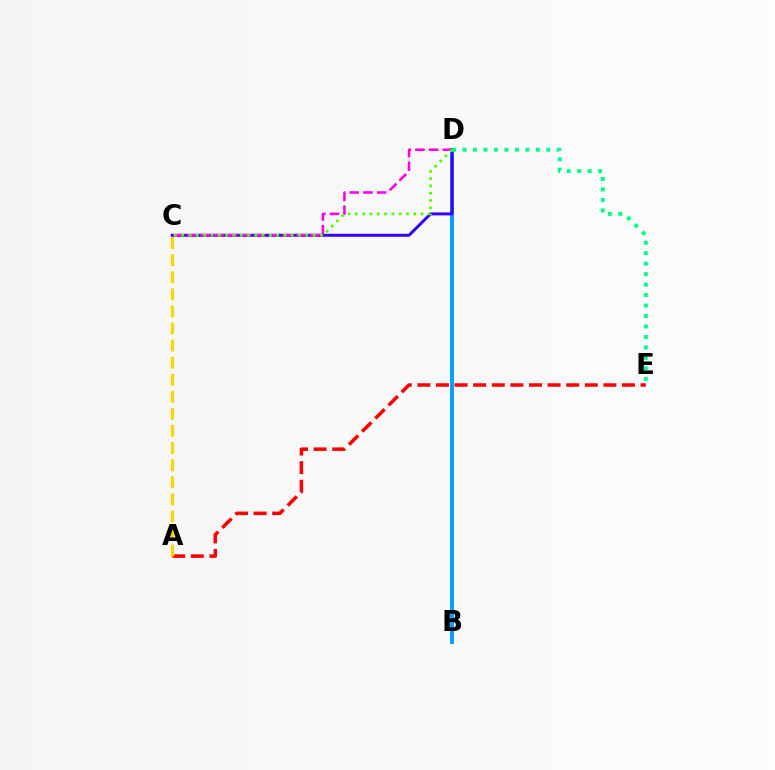{('A', 'E'): [{'color': '#ff0000', 'line_style': 'dashed', 'thickness': 2.53}], ('B', 'D'): [{'color': '#009eff', 'line_style': 'solid', 'thickness': 2.8}], ('A', 'C'): [{'color': '#ffd500', 'line_style': 'dashed', 'thickness': 2.32}], ('C', 'D'): [{'color': '#3700ff', 'line_style': 'solid', 'thickness': 2.15}, {'color': '#ff00ed', 'line_style': 'dashed', 'thickness': 1.86}, {'color': '#4fff00', 'line_style': 'dotted', 'thickness': 1.98}], ('D', 'E'): [{'color': '#00ff86', 'line_style': 'dotted', 'thickness': 2.84}]}